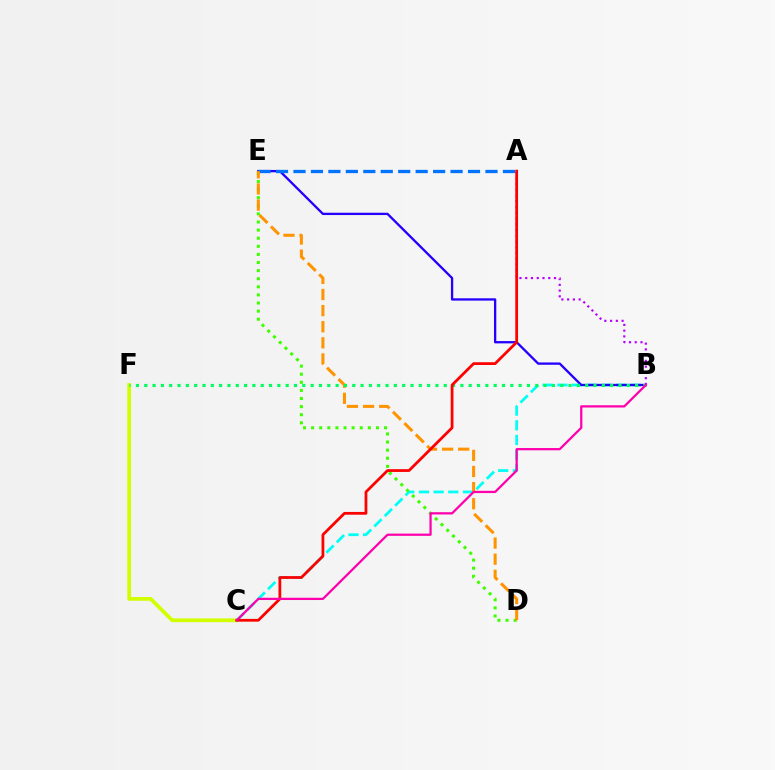{('C', 'F'): [{'color': '#d1ff00', 'line_style': 'solid', 'thickness': 2.7}], ('B', 'C'): [{'color': '#00fff6', 'line_style': 'dashed', 'thickness': 1.99}, {'color': '#ff00ac', 'line_style': 'solid', 'thickness': 1.62}], ('B', 'E'): [{'color': '#2500ff', 'line_style': 'solid', 'thickness': 1.67}], ('D', 'E'): [{'color': '#3dff00', 'line_style': 'dotted', 'thickness': 2.2}, {'color': '#ff9400', 'line_style': 'dashed', 'thickness': 2.19}], ('A', 'B'): [{'color': '#b900ff', 'line_style': 'dotted', 'thickness': 1.56}], ('A', 'E'): [{'color': '#0074ff', 'line_style': 'dashed', 'thickness': 2.37}], ('B', 'F'): [{'color': '#00ff5c', 'line_style': 'dotted', 'thickness': 2.26}], ('A', 'C'): [{'color': '#ff0000', 'line_style': 'solid', 'thickness': 2.0}]}